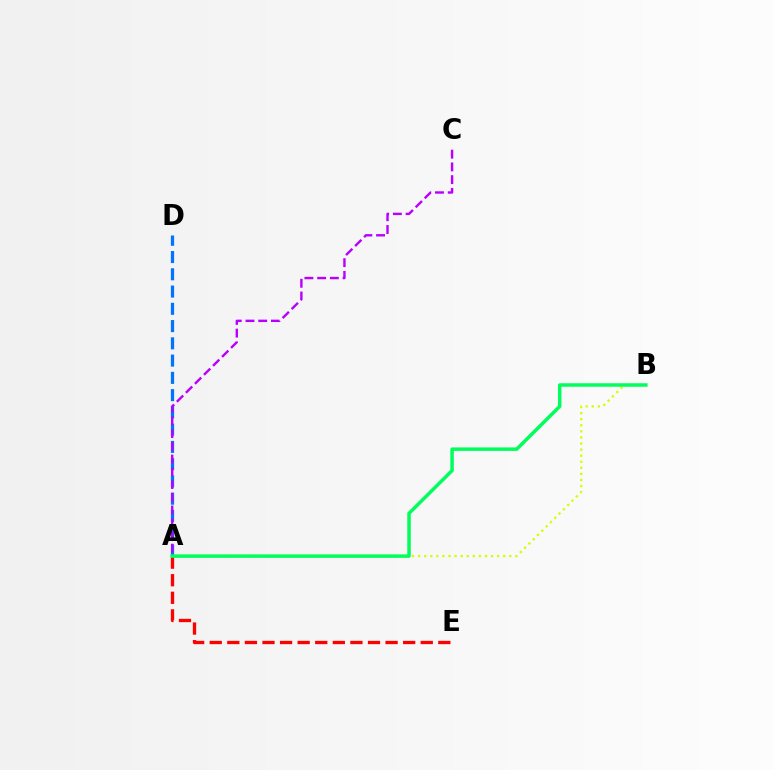{('A', 'B'): [{'color': '#d1ff00', 'line_style': 'dotted', 'thickness': 1.65}, {'color': '#00ff5c', 'line_style': 'solid', 'thickness': 2.51}], ('A', 'D'): [{'color': '#0074ff', 'line_style': 'dashed', 'thickness': 2.34}], ('A', 'E'): [{'color': '#ff0000', 'line_style': 'dashed', 'thickness': 2.39}], ('A', 'C'): [{'color': '#b900ff', 'line_style': 'dashed', 'thickness': 1.73}]}